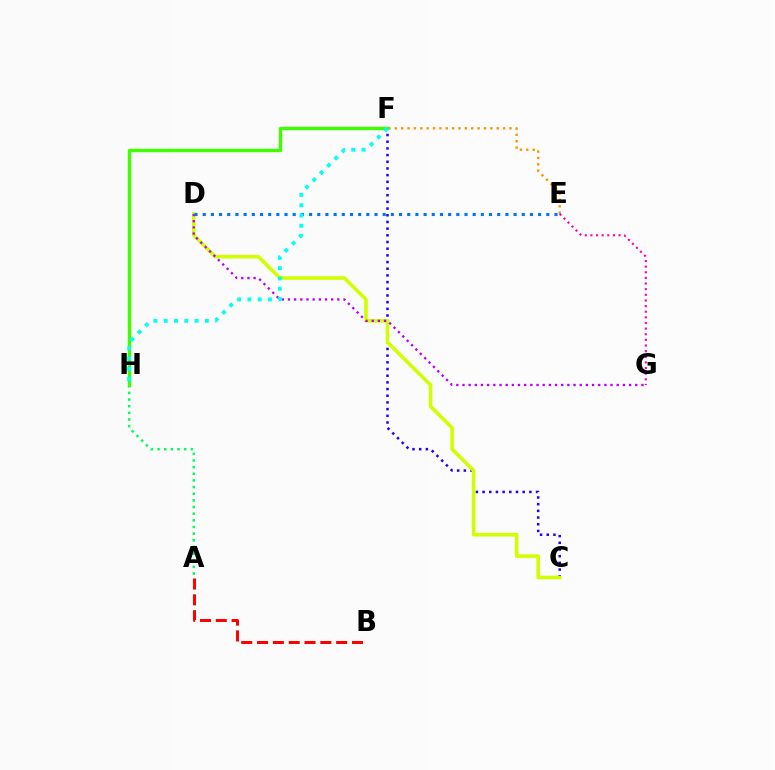{('C', 'F'): [{'color': '#2500ff', 'line_style': 'dotted', 'thickness': 1.82}], ('A', 'H'): [{'color': '#00ff5c', 'line_style': 'dotted', 'thickness': 1.81}], ('E', 'F'): [{'color': '#ff9400', 'line_style': 'dotted', 'thickness': 1.73}], ('C', 'D'): [{'color': '#d1ff00', 'line_style': 'solid', 'thickness': 2.59}], ('D', 'G'): [{'color': '#b900ff', 'line_style': 'dotted', 'thickness': 1.68}], ('A', 'B'): [{'color': '#ff0000', 'line_style': 'dashed', 'thickness': 2.15}], ('F', 'H'): [{'color': '#3dff00', 'line_style': 'solid', 'thickness': 2.44}, {'color': '#00fff6', 'line_style': 'dotted', 'thickness': 2.79}], ('E', 'G'): [{'color': '#ff00ac', 'line_style': 'dotted', 'thickness': 1.53}], ('D', 'E'): [{'color': '#0074ff', 'line_style': 'dotted', 'thickness': 2.22}]}